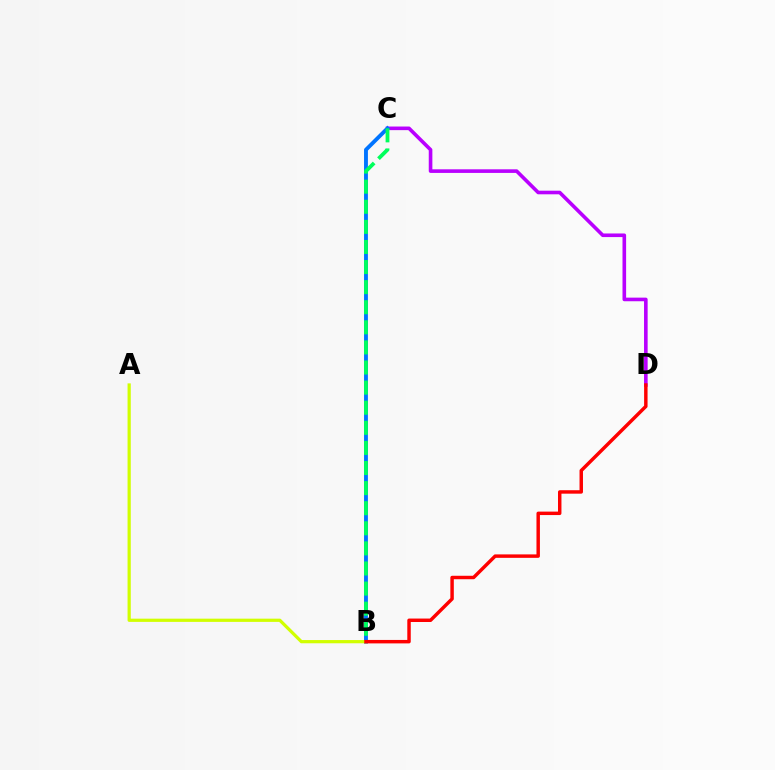{('C', 'D'): [{'color': '#b900ff', 'line_style': 'solid', 'thickness': 2.6}], ('B', 'C'): [{'color': '#0074ff', 'line_style': 'solid', 'thickness': 2.79}, {'color': '#00ff5c', 'line_style': 'dashed', 'thickness': 2.73}], ('A', 'B'): [{'color': '#d1ff00', 'line_style': 'solid', 'thickness': 2.32}], ('B', 'D'): [{'color': '#ff0000', 'line_style': 'solid', 'thickness': 2.48}]}